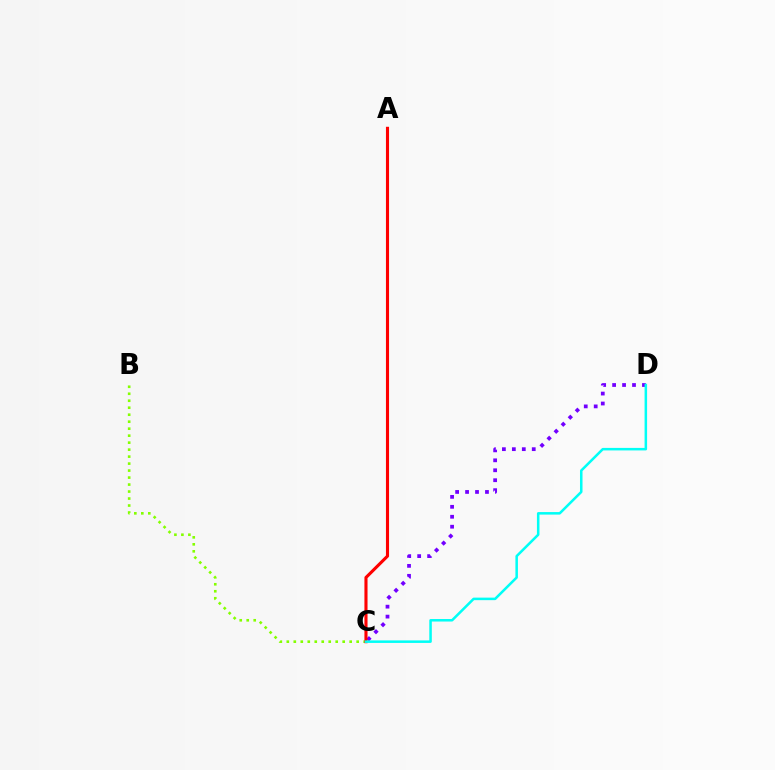{('C', 'D'): [{'color': '#7200ff', 'line_style': 'dotted', 'thickness': 2.7}, {'color': '#00fff6', 'line_style': 'solid', 'thickness': 1.82}], ('B', 'C'): [{'color': '#84ff00', 'line_style': 'dotted', 'thickness': 1.9}], ('A', 'C'): [{'color': '#ff0000', 'line_style': 'solid', 'thickness': 2.23}]}